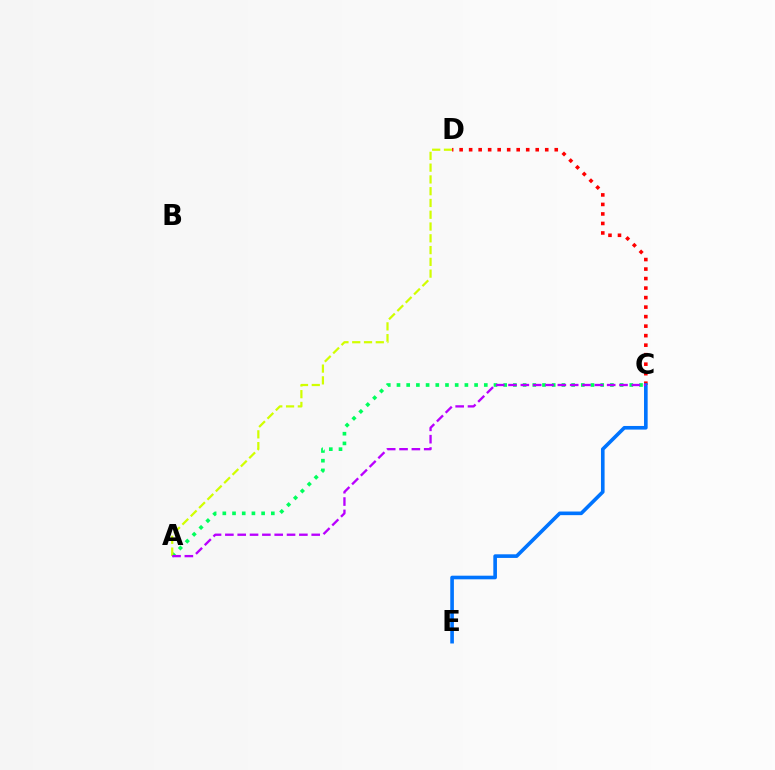{('A', 'C'): [{'color': '#00ff5c', 'line_style': 'dotted', 'thickness': 2.64}, {'color': '#b900ff', 'line_style': 'dashed', 'thickness': 1.68}], ('C', 'D'): [{'color': '#ff0000', 'line_style': 'dotted', 'thickness': 2.58}], ('C', 'E'): [{'color': '#0074ff', 'line_style': 'solid', 'thickness': 2.61}], ('A', 'D'): [{'color': '#d1ff00', 'line_style': 'dashed', 'thickness': 1.6}]}